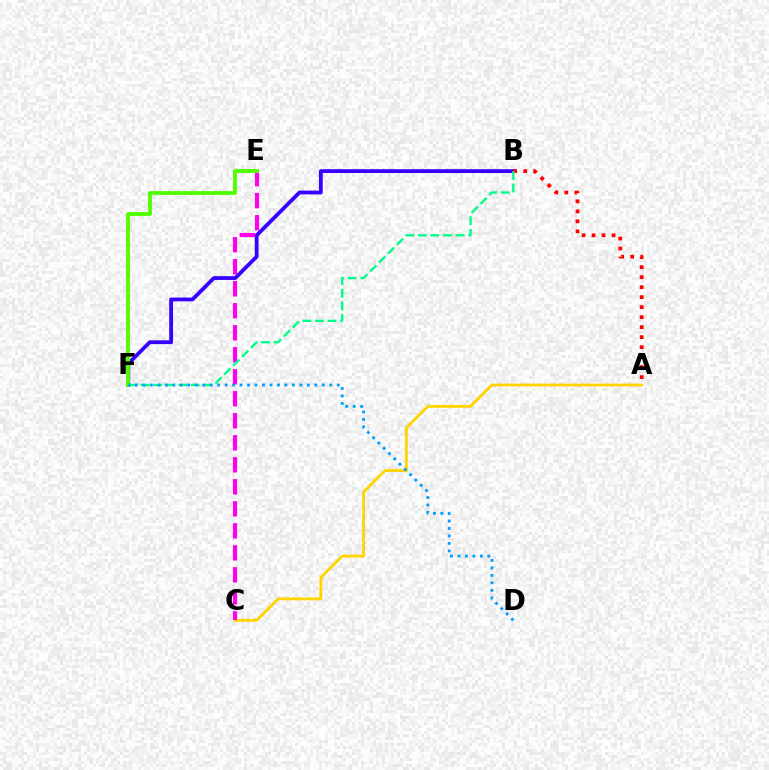{('B', 'F'): [{'color': '#3700ff', 'line_style': 'solid', 'thickness': 2.74}, {'color': '#00ff86', 'line_style': 'dashed', 'thickness': 1.71}], ('A', 'B'): [{'color': '#ff0000', 'line_style': 'dotted', 'thickness': 2.72}], ('A', 'C'): [{'color': '#ffd500', 'line_style': 'solid', 'thickness': 2.03}], ('C', 'E'): [{'color': '#ff00ed', 'line_style': 'dashed', 'thickness': 2.99}], ('E', 'F'): [{'color': '#4fff00', 'line_style': 'solid', 'thickness': 2.74}], ('D', 'F'): [{'color': '#009eff', 'line_style': 'dotted', 'thickness': 2.03}]}